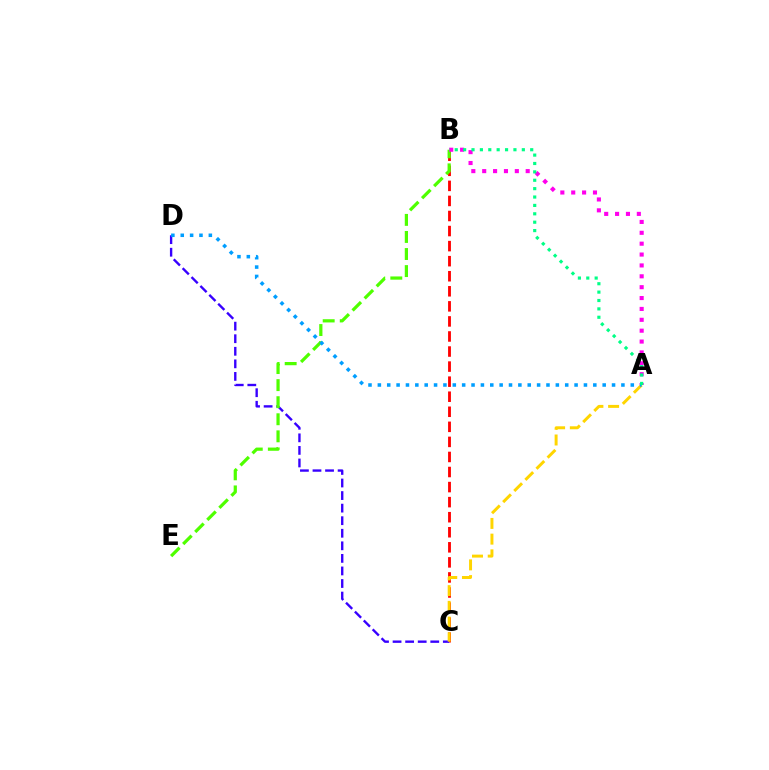{('B', 'C'): [{'color': '#ff0000', 'line_style': 'dashed', 'thickness': 2.05}], ('C', 'D'): [{'color': '#3700ff', 'line_style': 'dashed', 'thickness': 1.71}], ('B', 'E'): [{'color': '#4fff00', 'line_style': 'dashed', 'thickness': 2.32}], ('A', 'B'): [{'color': '#ff00ed', 'line_style': 'dotted', 'thickness': 2.95}, {'color': '#00ff86', 'line_style': 'dotted', 'thickness': 2.28}], ('A', 'C'): [{'color': '#ffd500', 'line_style': 'dashed', 'thickness': 2.13}], ('A', 'D'): [{'color': '#009eff', 'line_style': 'dotted', 'thickness': 2.55}]}